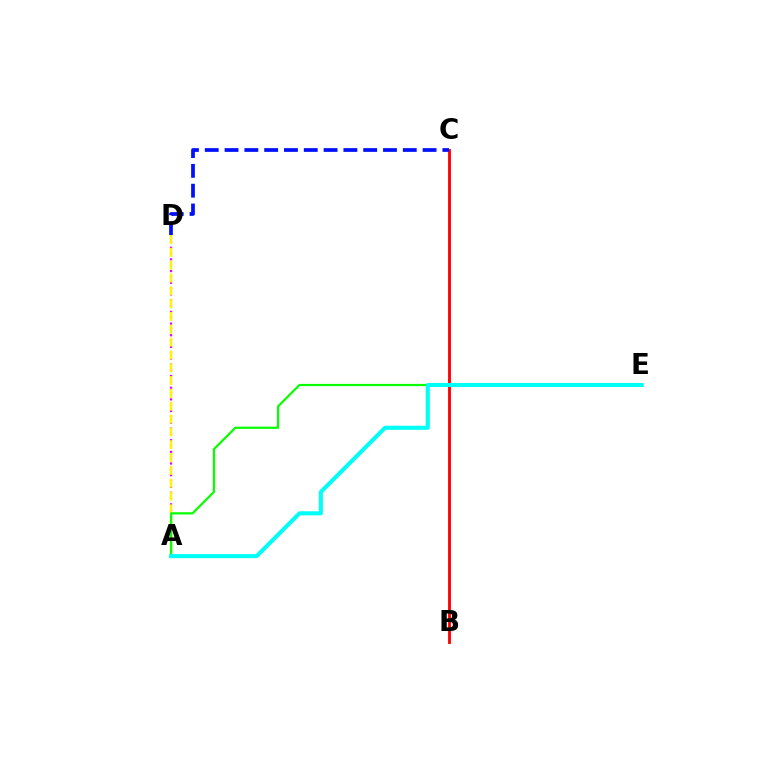{('A', 'D'): [{'color': '#ee00ff', 'line_style': 'dotted', 'thickness': 1.58}, {'color': '#fcf500', 'line_style': 'dashed', 'thickness': 1.74}], ('B', 'C'): [{'color': '#ff0000', 'line_style': 'solid', 'thickness': 2.04}], ('A', 'E'): [{'color': '#08ff00', 'line_style': 'solid', 'thickness': 1.59}, {'color': '#00fff6', 'line_style': 'solid', 'thickness': 2.94}], ('C', 'D'): [{'color': '#0010ff', 'line_style': 'dashed', 'thickness': 2.69}]}